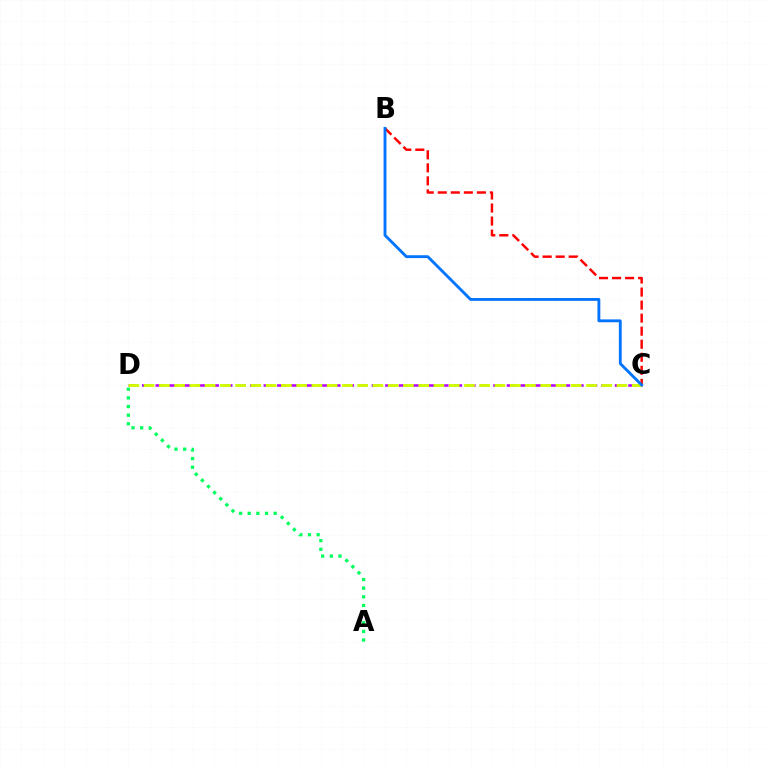{('C', 'D'): [{'color': '#b900ff', 'line_style': 'dashed', 'thickness': 1.84}, {'color': '#d1ff00', 'line_style': 'dashed', 'thickness': 2.07}], ('A', 'D'): [{'color': '#00ff5c', 'line_style': 'dotted', 'thickness': 2.35}], ('B', 'C'): [{'color': '#ff0000', 'line_style': 'dashed', 'thickness': 1.77}, {'color': '#0074ff', 'line_style': 'solid', 'thickness': 2.06}]}